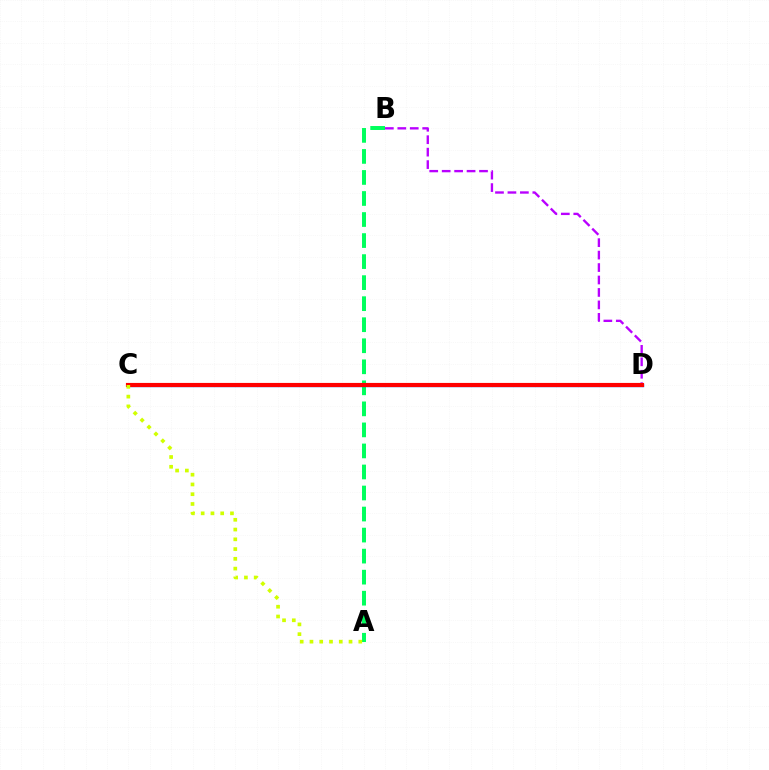{('A', 'B'): [{'color': '#00ff5c', 'line_style': 'dashed', 'thickness': 2.86}], ('B', 'D'): [{'color': '#b900ff', 'line_style': 'dashed', 'thickness': 1.69}], ('C', 'D'): [{'color': '#0074ff', 'line_style': 'solid', 'thickness': 2.41}, {'color': '#ff0000', 'line_style': 'solid', 'thickness': 2.99}], ('A', 'C'): [{'color': '#d1ff00', 'line_style': 'dotted', 'thickness': 2.65}]}